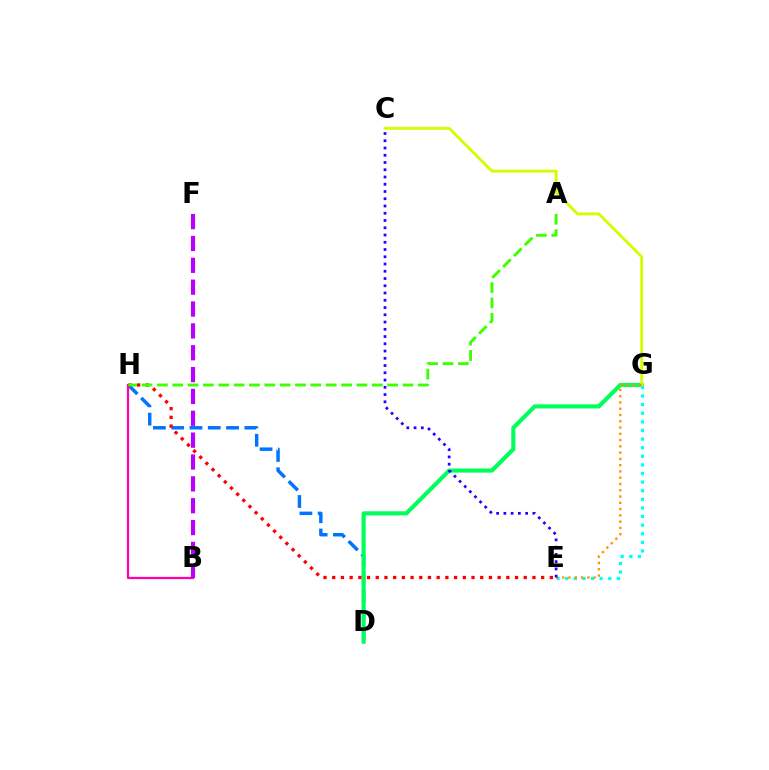{('D', 'H'): [{'color': '#0074ff', 'line_style': 'dashed', 'thickness': 2.49}], ('D', 'G'): [{'color': '#00ff5c', 'line_style': 'solid', 'thickness': 2.97}], ('C', 'G'): [{'color': '#d1ff00', 'line_style': 'solid', 'thickness': 2.07}], ('E', 'G'): [{'color': '#00fff6', 'line_style': 'dotted', 'thickness': 2.34}, {'color': '#ff9400', 'line_style': 'dotted', 'thickness': 1.7}], ('B', 'H'): [{'color': '#ff00ac', 'line_style': 'solid', 'thickness': 1.61}], ('E', 'H'): [{'color': '#ff0000', 'line_style': 'dotted', 'thickness': 2.37}], ('A', 'H'): [{'color': '#3dff00', 'line_style': 'dashed', 'thickness': 2.09}], ('B', 'F'): [{'color': '#b900ff', 'line_style': 'dashed', 'thickness': 2.97}], ('C', 'E'): [{'color': '#2500ff', 'line_style': 'dotted', 'thickness': 1.97}]}